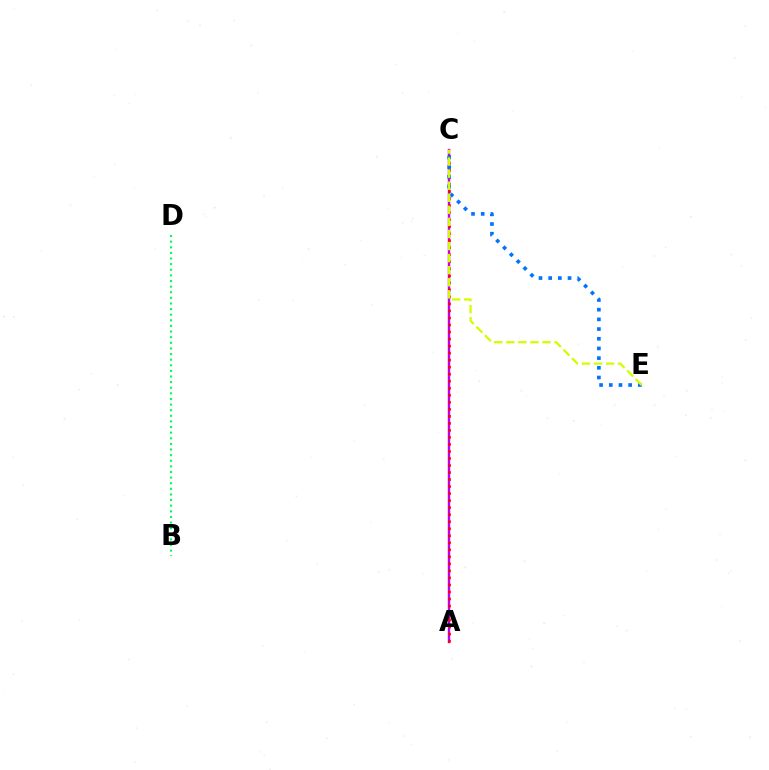{('A', 'C'): [{'color': '#b900ff', 'line_style': 'solid', 'thickness': 1.74}, {'color': '#ff0000', 'line_style': 'dotted', 'thickness': 1.91}], ('C', 'E'): [{'color': '#0074ff', 'line_style': 'dotted', 'thickness': 2.63}, {'color': '#d1ff00', 'line_style': 'dashed', 'thickness': 1.64}], ('B', 'D'): [{'color': '#00ff5c', 'line_style': 'dotted', 'thickness': 1.53}]}